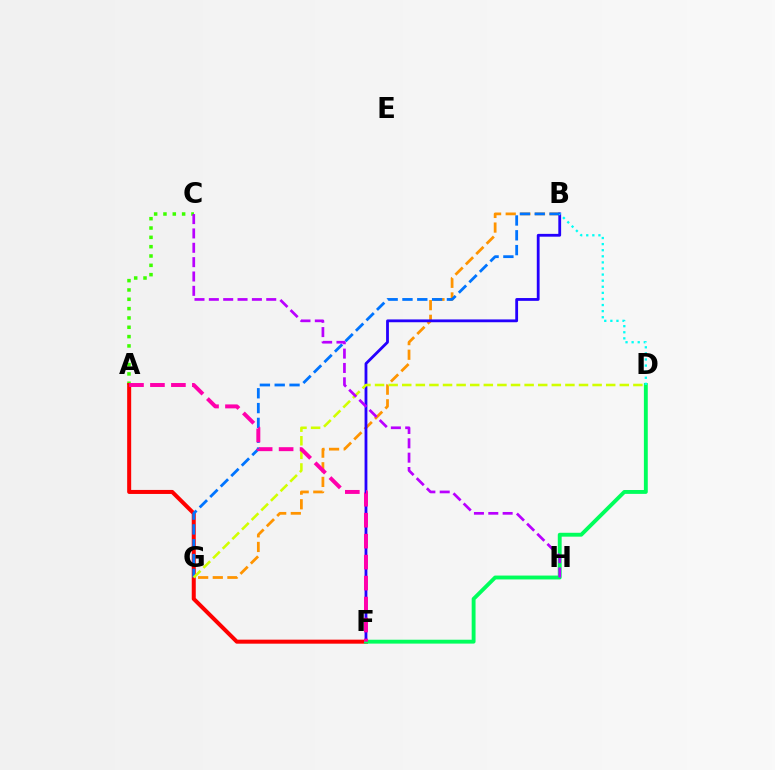{('A', 'C'): [{'color': '#3dff00', 'line_style': 'dotted', 'thickness': 2.53}], ('B', 'G'): [{'color': '#ff9400', 'line_style': 'dashed', 'thickness': 1.99}, {'color': '#0074ff', 'line_style': 'dashed', 'thickness': 2.01}], ('A', 'F'): [{'color': '#ff0000', 'line_style': 'solid', 'thickness': 2.89}, {'color': '#ff00ac', 'line_style': 'dashed', 'thickness': 2.85}], ('B', 'F'): [{'color': '#2500ff', 'line_style': 'solid', 'thickness': 2.02}], ('D', 'F'): [{'color': '#00ff5c', 'line_style': 'solid', 'thickness': 2.79}], ('D', 'G'): [{'color': '#d1ff00', 'line_style': 'dashed', 'thickness': 1.85}], ('B', 'D'): [{'color': '#00fff6', 'line_style': 'dotted', 'thickness': 1.66}], ('C', 'H'): [{'color': '#b900ff', 'line_style': 'dashed', 'thickness': 1.95}]}